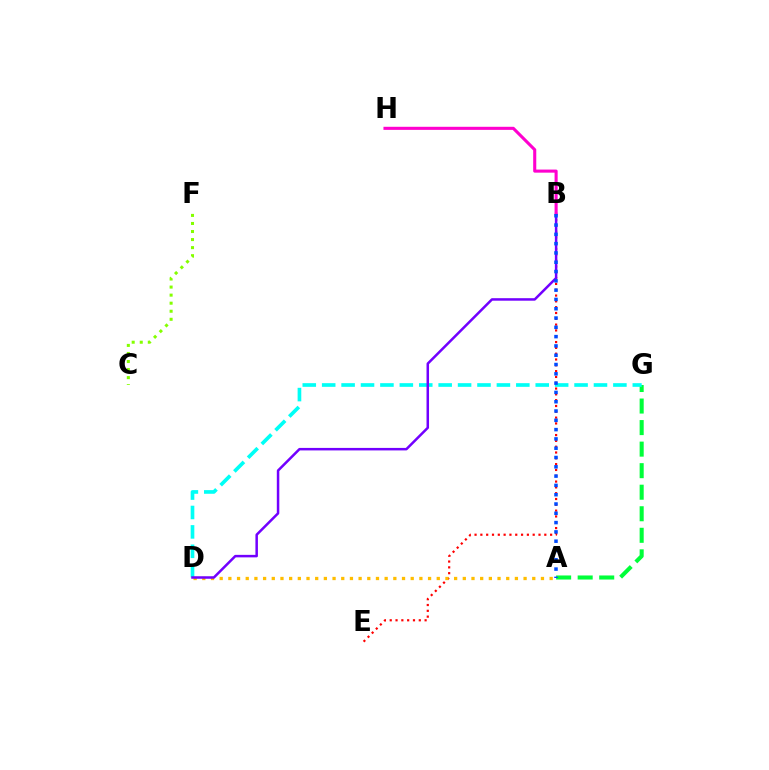{('C', 'F'): [{'color': '#84ff00', 'line_style': 'dotted', 'thickness': 2.19}], ('B', 'E'): [{'color': '#ff0000', 'line_style': 'dotted', 'thickness': 1.58}], ('A', 'G'): [{'color': '#00ff39', 'line_style': 'dashed', 'thickness': 2.93}], ('A', 'D'): [{'color': '#ffbd00', 'line_style': 'dotted', 'thickness': 2.36}], ('D', 'G'): [{'color': '#00fff6', 'line_style': 'dashed', 'thickness': 2.64}], ('B', 'D'): [{'color': '#7200ff', 'line_style': 'solid', 'thickness': 1.8}], ('B', 'H'): [{'color': '#ff00cf', 'line_style': 'solid', 'thickness': 2.22}], ('A', 'B'): [{'color': '#004bff', 'line_style': 'dotted', 'thickness': 2.53}]}